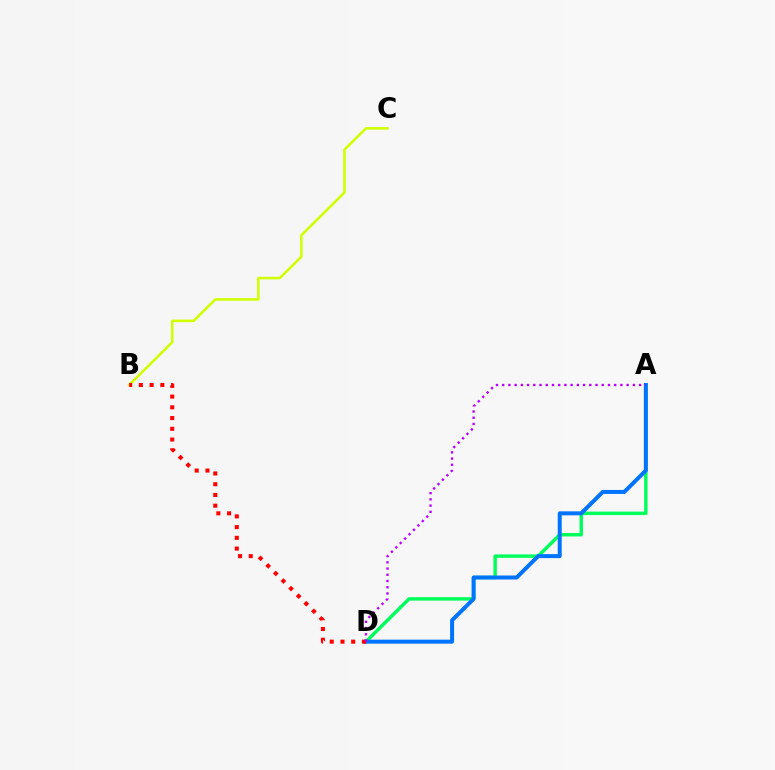{('A', 'D'): [{'color': '#00ff5c', 'line_style': 'solid', 'thickness': 2.47}, {'color': '#0074ff', 'line_style': 'solid', 'thickness': 2.88}, {'color': '#b900ff', 'line_style': 'dotted', 'thickness': 1.69}], ('B', 'C'): [{'color': '#d1ff00', 'line_style': 'solid', 'thickness': 1.84}], ('B', 'D'): [{'color': '#ff0000', 'line_style': 'dotted', 'thickness': 2.92}]}